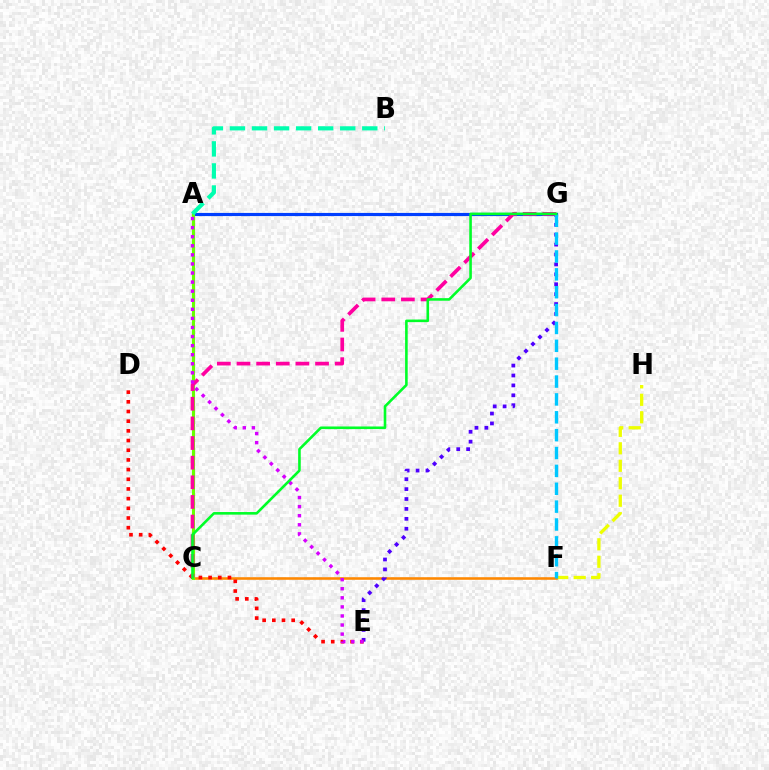{('F', 'H'): [{'color': '#eeff00', 'line_style': 'dashed', 'thickness': 2.37}], ('C', 'F'): [{'color': '#ff8800', 'line_style': 'solid', 'thickness': 1.86}], ('E', 'G'): [{'color': '#4f00ff', 'line_style': 'dotted', 'thickness': 2.69}], ('D', 'E'): [{'color': '#ff0000', 'line_style': 'dotted', 'thickness': 2.63}], ('A', 'G'): [{'color': '#003fff', 'line_style': 'solid', 'thickness': 2.27}], ('A', 'C'): [{'color': '#66ff00', 'line_style': 'solid', 'thickness': 2.23}], ('C', 'G'): [{'color': '#ff00a0', 'line_style': 'dashed', 'thickness': 2.67}, {'color': '#00ff27', 'line_style': 'solid', 'thickness': 1.87}], ('F', 'G'): [{'color': '#00c7ff', 'line_style': 'dashed', 'thickness': 2.43}], ('A', 'E'): [{'color': '#d600ff', 'line_style': 'dotted', 'thickness': 2.47}], ('A', 'B'): [{'color': '#00ffaf', 'line_style': 'dashed', 'thickness': 3.0}]}